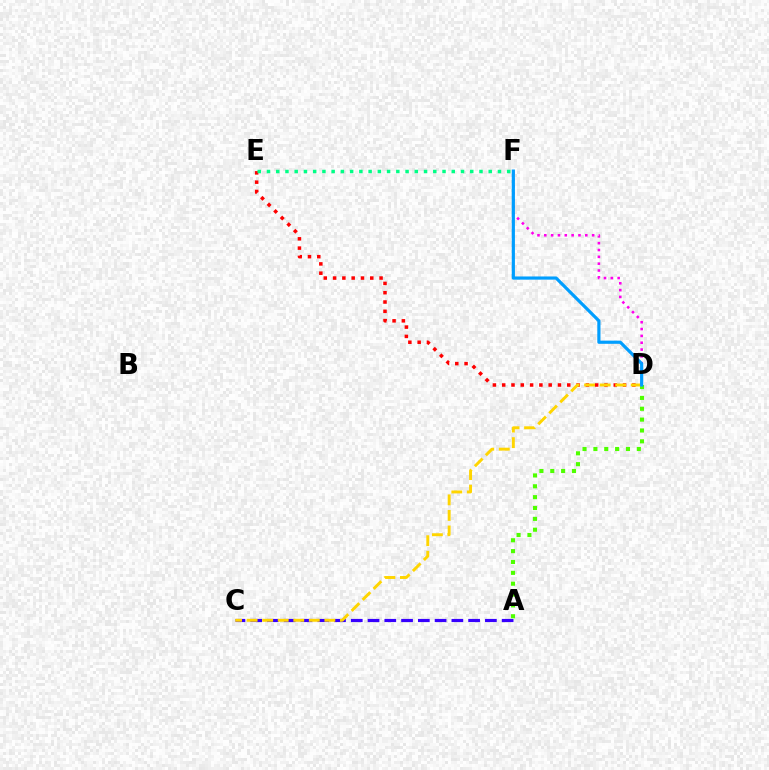{('A', 'C'): [{'color': '#3700ff', 'line_style': 'dashed', 'thickness': 2.28}], ('D', 'E'): [{'color': '#ff0000', 'line_style': 'dotted', 'thickness': 2.53}], ('D', 'F'): [{'color': '#ff00ed', 'line_style': 'dotted', 'thickness': 1.86}, {'color': '#009eff', 'line_style': 'solid', 'thickness': 2.29}], ('A', 'D'): [{'color': '#4fff00', 'line_style': 'dotted', 'thickness': 2.95}], ('C', 'D'): [{'color': '#ffd500', 'line_style': 'dashed', 'thickness': 2.11}], ('E', 'F'): [{'color': '#00ff86', 'line_style': 'dotted', 'thickness': 2.51}]}